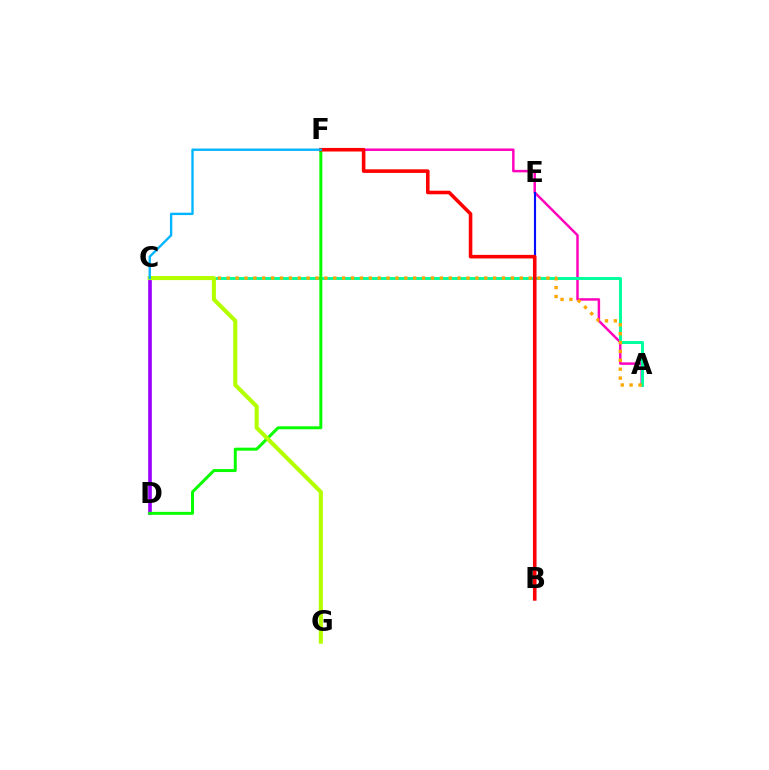{('A', 'F'): [{'color': '#ff00bd', 'line_style': 'solid', 'thickness': 1.78}], ('A', 'C'): [{'color': '#00ff9d', 'line_style': 'solid', 'thickness': 2.11}, {'color': '#ffa500', 'line_style': 'dotted', 'thickness': 2.41}], ('B', 'E'): [{'color': '#0010ff', 'line_style': 'solid', 'thickness': 1.55}], ('C', 'D'): [{'color': '#9b00ff', 'line_style': 'solid', 'thickness': 2.63}], ('D', 'F'): [{'color': '#08ff00', 'line_style': 'solid', 'thickness': 2.15}], ('B', 'F'): [{'color': '#ff0000', 'line_style': 'solid', 'thickness': 2.58}], ('C', 'G'): [{'color': '#b3ff00', 'line_style': 'solid', 'thickness': 2.94}], ('C', 'F'): [{'color': '#00b5ff', 'line_style': 'solid', 'thickness': 1.71}]}